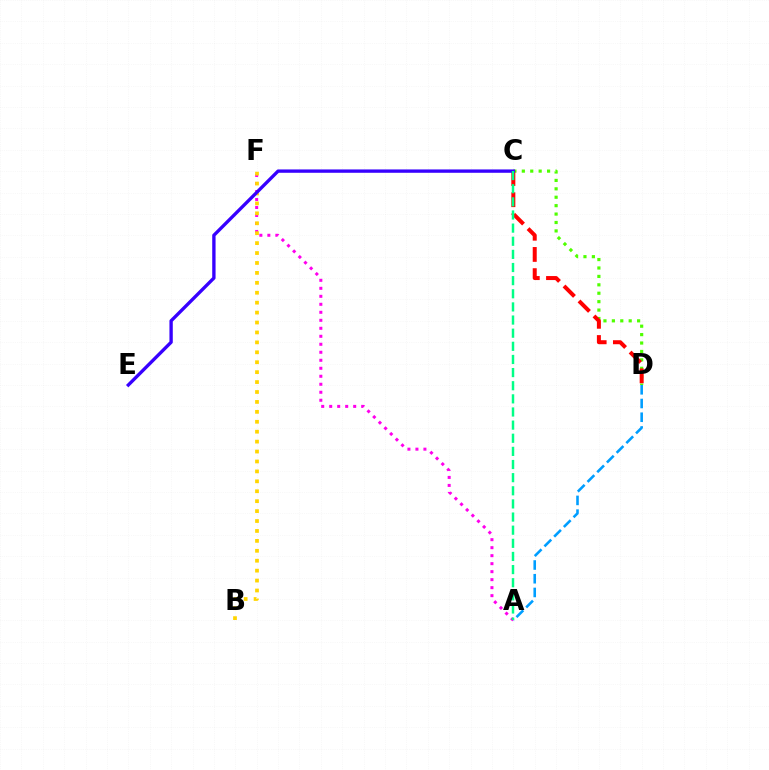{('C', 'D'): [{'color': '#4fff00', 'line_style': 'dotted', 'thickness': 2.29}, {'color': '#ff0000', 'line_style': 'dashed', 'thickness': 2.88}], ('A', 'F'): [{'color': '#ff00ed', 'line_style': 'dotted', 'thickness': 2.17}], ('A', 'D'): [{'color': '#009eff', 'line_style': 'dashed', 'thickness': 1.86}], ('B', 'F'): [{'color': '#ffd500', 'line_style': 'dotted', 'thickness': 2.7}], ('C', 'E'): [{'color': '#3700ff', 'line_style': 'solid', 'thickness': 2.41}], ('A', 'C'): [{'color': '#00ff86', 'line_style': 'dashed', 'thickness': 1.78}]}